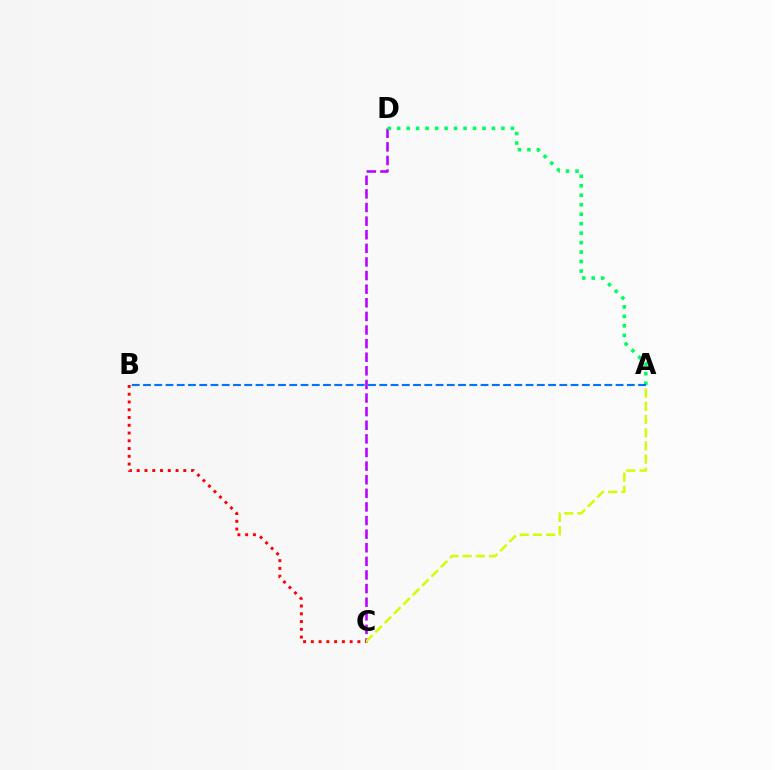{('C', 'D'): [{'color': '#b900ff', 'line_style': 'dashed', 'thickness': 1.85}], ('A', 'C'): [{'color': '#d1ff00', 'line_style': 'dashed', 'thickness': 1.79}], ('B', 'C'): [{'color': '#ff0000', 'line_style': 'dotted', 'thickness': 2.11}], ('A', 'D'): [{'color': '#00ff5c', 'line_style': 'dotted', 'thickness': 2.57}], ('A', 'B'): [{'color': '#0074ff', 'line_style': 'dashed', 'thickness': 1.53}]}